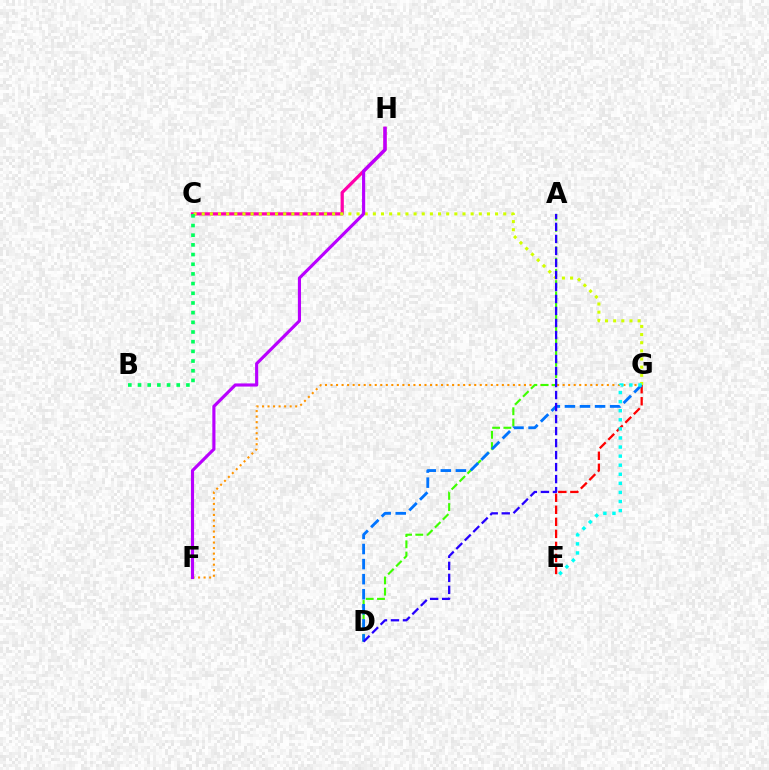{('F', 'G'): [{'color': '#ff9400', 'line_style': 'dotted', 'thickness': 1.5}], ('E', 'G'): [{'color': '#ff0000', 'line_style': 'dashed', 'thickness': 1.64}, {'color': '#00fff6', 'line_style': 'dotted', 'thickness': 2.47}], ('C', 'H'): [{'color': '#ff00ac', 'line_style': 'solid', 'thickness': 2.32}], ('A', 'D'): [{'color': '#3dff00', 'line_style': 'dashed', 'thickness': 1.53}, {'color': '#2500ff', 'line_style': 'dashed', 'thickness': 1.63}], ('C', 'G'): [{'color': '#d1ff00', 'line_style': 'dotted', 'thickness': 2.21}], ('F', 'H'): [{'color': '#b900ff', 'line_style': 'solid', 'thickness': 2.26}], ('D', 'G'): [{'color': '#0074ff', 'line_style': 'dashed', 'thickness': 2.05}], ('B', 'C'): [{'color': '#00ff5c', 'line_style': 'dotted', 'thickness': 2.63}]}